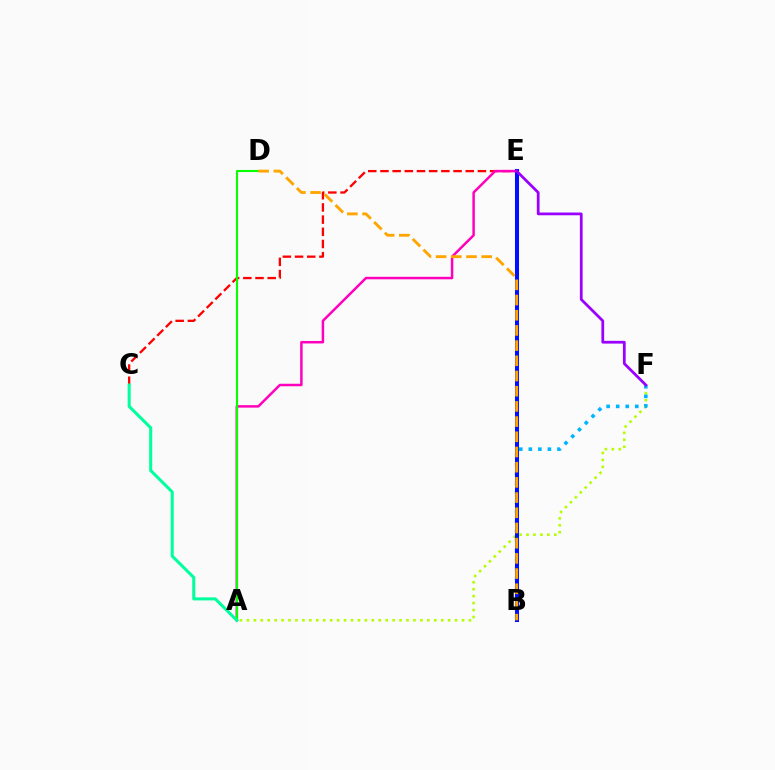{('A', 'F'): [{'color': '#b3ff00', 'line_style': 'dotted', 'thickness': 1.89}], ('B', 'F'): [{'color': '#00b5ff', 'line_style': 'dotted', 'thickness': 2.59}], ('C', 'E'): [{'color': '#ff0000', 'line_style': 'dashed', 'thickness': 1.66}], ('B', 'E'): [{'color': '#0010ff', 'line_style': 'solid', 'thickness': 2.91}], ('A', 'E'): [{'color': '#ff00bd', 'line_style': 'solid', 'thickness': 1.79}], ('A', 'D'): [{'color': '#08ff00', 'line_style': 'solid', 'thickness': 1.51}], ('A', 'C'): [{'color': '#00ff9d', 'line_style': 'solid', 'thickness': 2.19}], ('B', 'D'): [{'color': '#ffa500', 'line_style': 'dashed', 'thickness': 2.06}], ('E', 'F'): [{'color': '#9b00ff', 'line_style': 'solid', 'thickness': 1.98}]}